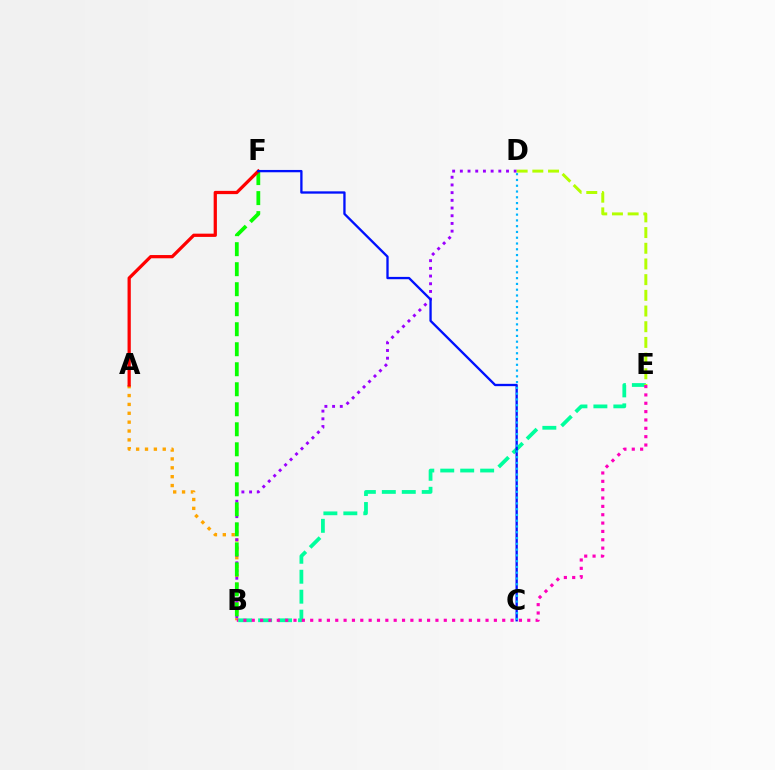{('A', 'B'): [{'color': '#ffa500', 'line_style': 'dotted', 'thickness': 2.41}], ('B', 'E'): [{'color': '#00ff9d', 'line_style': 'dashed', 'thickness': 2.71}, {'color': '#ff00bd', 'line_style': 'dotted', 'thickness': 2.27}], ('B', 'D'): [{'color': '#9b00ff', 'line_style': 'dotted', 'thickness': 2.09}], ('B', 'F'): [{'color': '#08ff00', 'line_style': 'dashed', 'thickness': 2.72}], ('D', 'E'): [{'color': '#b3ff00', 'line_style': 'dashed', 'thickness': 2.13}], ('A', 'F'): [{'color': '#ff0000', 'line_style': 'solid', 'thickness': 2.34}], ('C', 'F'): [{'color': '#0010ff', 'line_style': 'solid', 'thickness': 1.67}], ('C', 'D'): [{'color': '#00b5ff', 'line_style': 'dotted', 'thickness': 1.57}]}